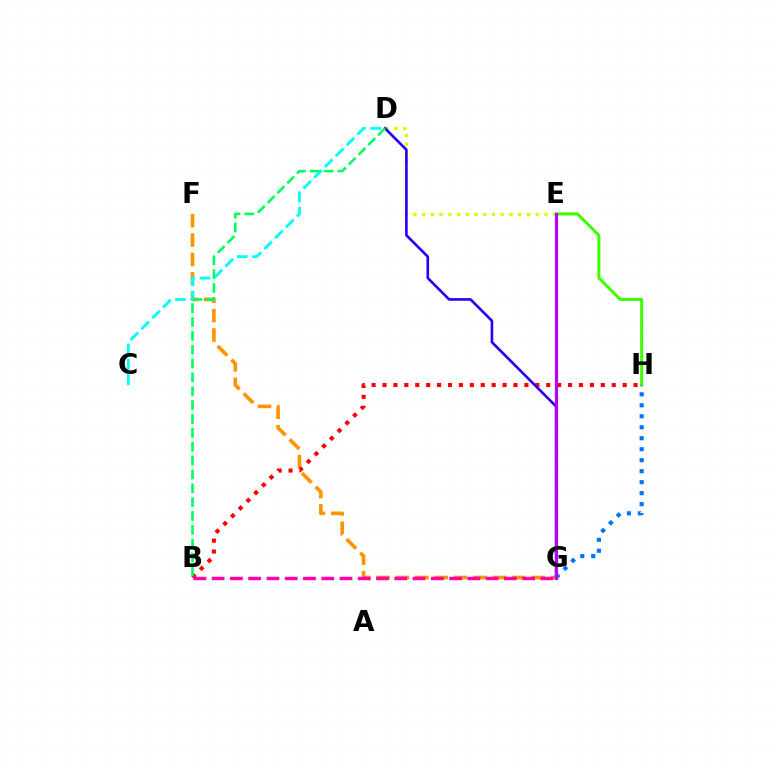{('F', 'G'): [{'color': '#ff9400', 'line_style': 'dashed', 'thickness': 2.63}], ('B', 'H'): [{'color': '#ff0000', 'line_style': 'dotted', 'thickness': 2.97}], ('C', 'D'): [{'color': '#00fff6', 'line_style': 'dashed', 'thickness': 2.08}], ('E', 'H'): [{'color': '#3dff00', 'line_style': 'solid', 'thickness': 2.17}], ('D', 'E'): [{'color': '#d1ff00', 'line_style': 'dotted', 'thickness': 2.38}], ('D', 'G'): [{'color': '#2500ff', 'line_style': 'solid', 'thickness': 1.9}], ('B', 'G'): [{'color': '#ff00ac', 'line_style': 'dashed', 'thickness': 2.48}], ('B', 'D'): [{'color': '#00ff5c', 'line_style': 'dashed', 'thickness': 1.88}], ('G', 'H'): [{'color': '#0074ff', 'line_style': 'dotted', 'thickness': 2.98}], ('E', 'G'): [{'color': '#b900ff', 'line_style': 'solid', 'thickness': 2.3}]}